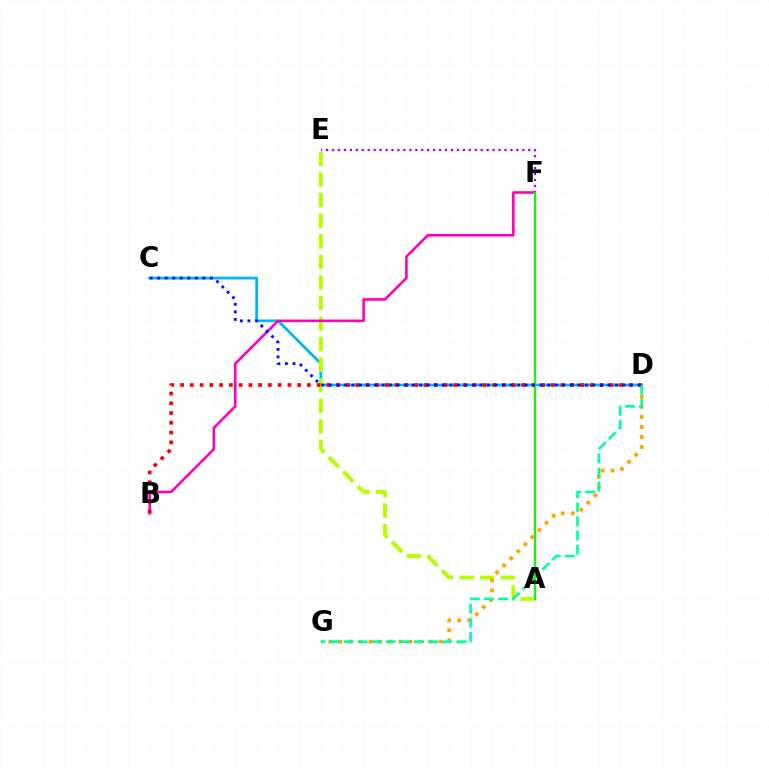{('C', 'D'): [{'color': '#00b5ff', 'line_style': 'solid', 'thickness': 1.99}, {'color': '#0010ff', 'line_style': 'dotted', 'thickness': 2.05}], ('A', 'E'): [{'color': '#b3ff00', 'line_style': 'dashed', 'thickness': 2.79}], ('E', 'F'): [{'color': '#9b00ff', 'line_style': 'dotted', 'thickness': 1.62}], ('B', 'F'): [{'color': '#ff00bd', 'line_style': 'solid', 'thickness': 1.86}], ('D', 'G'): [{'color': '#ffa500', 'line_style': 'dotted', 'thickness': 2.72}, {'color': '#00ff9d', 'line_style': 'dashed', 'thickness': 1.91}], ('B', 'D'): [{'color': '#ff0000', 'line_style': 'dotted', 'thickness': 2.65}], ('A', 'F'): [{'color': '#08ff00', 'line_style': 'solid', 'thickness': 1.55}]}